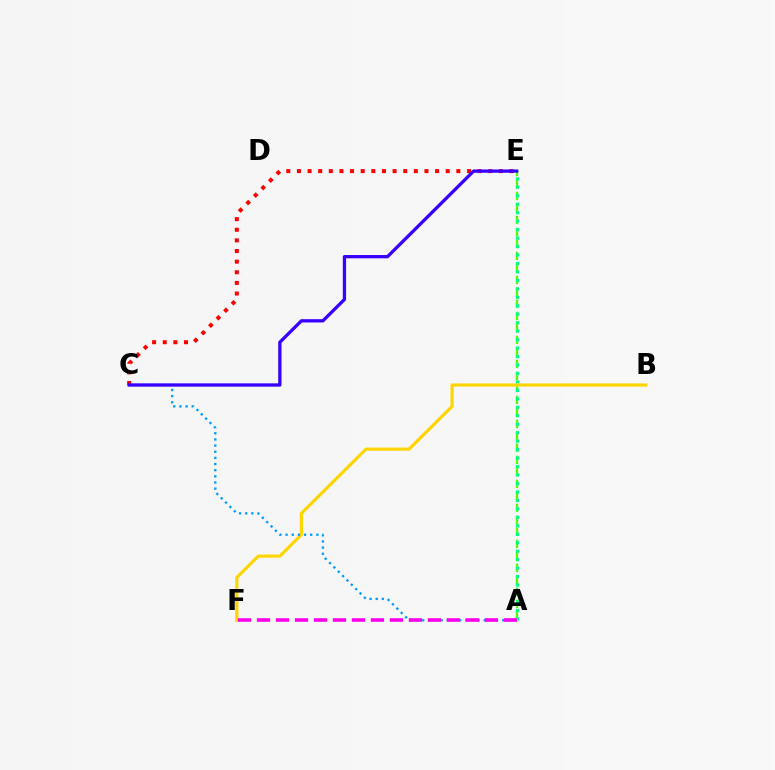{('C', 'E'): [{'color': '#ff0000', 'line_style': 'dotted', 'thickness': 2.89}, {'color': '#3700ff', 'line_style': 'solid', 'thickness': 2.37}], ('A', 'E'): [{'color': '#4fff00', 'line_style': 'dashed', 'thickness': 1.63}, {'color': '#00ff86', 'line_style': 'dotted', 'thickness': 2.3}], ('B', 'F'): [{'color': '#ffd500', 'line_style': 'solid', 'thickness': 2.28}], ('A', 'C'): [{'color': '#009eff', 'line_style': 'dotted', 'thickness': 1.67}], ('A', 'F'): [{'color': '#ff00ed', 'line_style': 'dashed', 'thickness': 2.58}]}